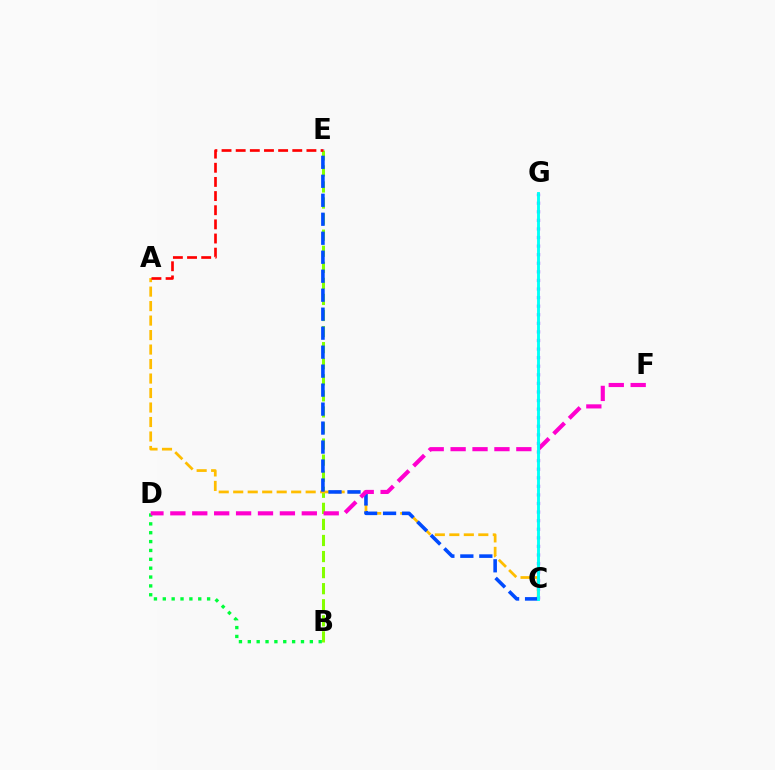{('B', 'E'): [{'color': '#84ff00', 'line_style': 'dashed', 'thickness': 2.18}], ('C', 'G'): [{'color': '#7200ff', 'line_style': 'dotted', 'thickness': 2.33}, {'color': '#00fff6', 'line_style': 'solid', 'thickness': 2.08}], ('A', 'C'): [{'color': '#ffbd00', 'line_style': 'dashed', 'thickness': 1.97}], ('C', 'E'): [{'color': '#004bff', 'line_style': 'dashed', 'thickness': 2.58}], ('B', 'D'): [{'color': '#00ff39', 'line_style': 'dotted', 'thickness': 2.41}], ('D', 'F'): [{'color': '#ff00cf', 'line_style': 'dashed', 'thickness': 2.98}], ('A', 'E'): [{'color': '#ff0000', 'line_style': 'dashed', 'thickness': 1.92}]}